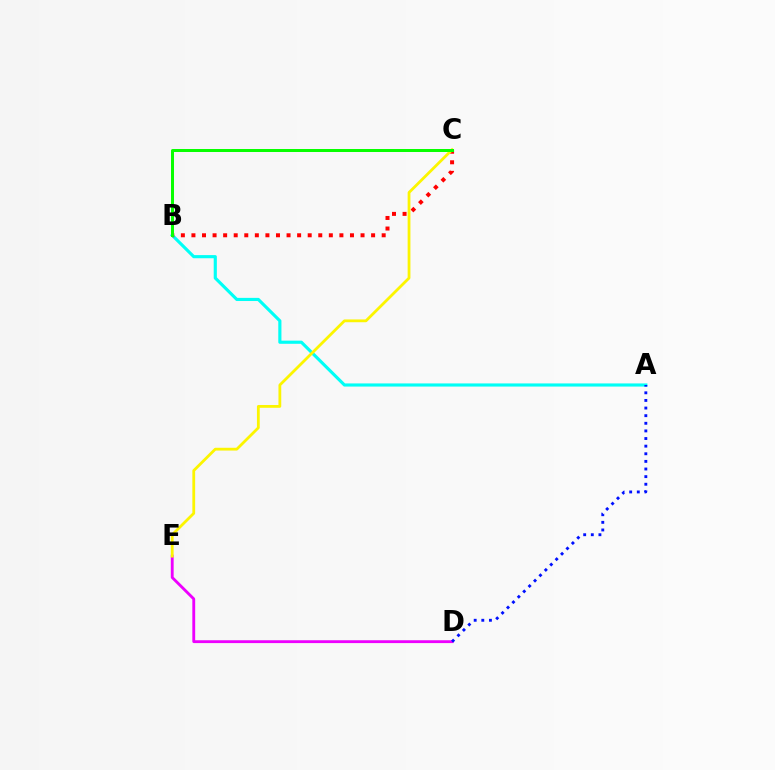{('D', 'E'): [{'color': '#ee00ff', 'line_style': 'solid', 'thickness': 2.05}], ('A', 'B'): [{'color': '#00fff6', 'line_style': 'solid', 'thickness': 2.26}], ('B', 'C'): [{'color': '#ff0000', 'line_style': 'dotted', 'thickness': 2.87}, {'color': '#08ff00', 'line_style': 'solid', 'thickness': 2.16}], ('A', 'D'): [{'color': '#0010ff', 'line_style': 'dotted', 'thickness': 2.07}], ('C', 'E'): [{'color': '#fcf500', 'line_style': 'solid', 'thickness': 2.01}]}